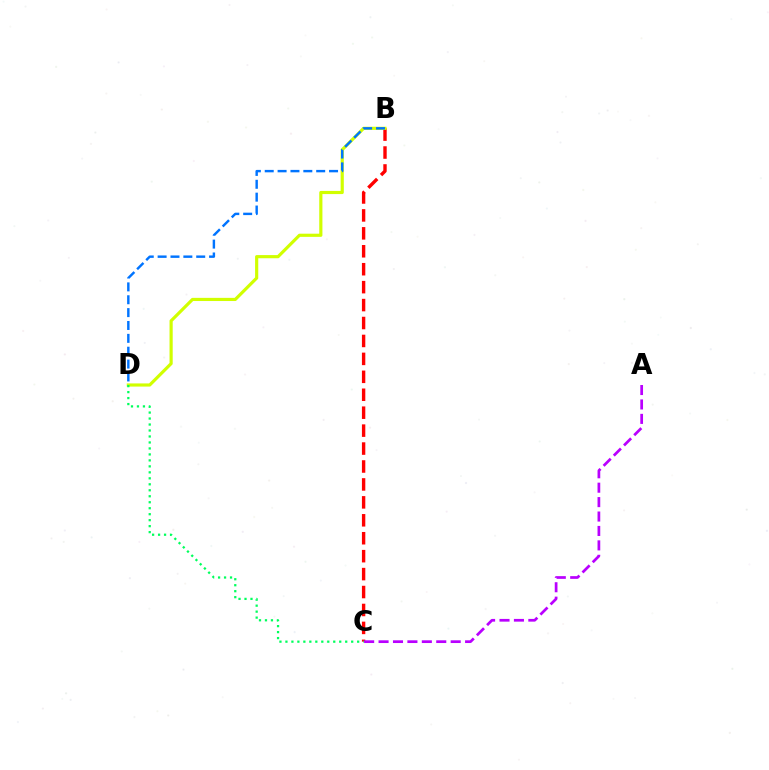{('B', 'C'): [{'color': '#ff0000', 'line_style': 'dashed', 'thickness': 2.44}], ('B', 'D'): [{'color': '#d1ff00', 'line_style': 'solid', 'thickness': 2.28}, {'color': '#0074ff', 'line_style': 'dashed', 'thickness': 1.75}], ('C', 'D'): [{'color': '#00ff5c', 'line_style': 'dotted', 'thickness': 1.62}], ('A', 'C'): [{'color': '#b900ff', 'line_style': 'dashed', 'thickness': 1.96}]}